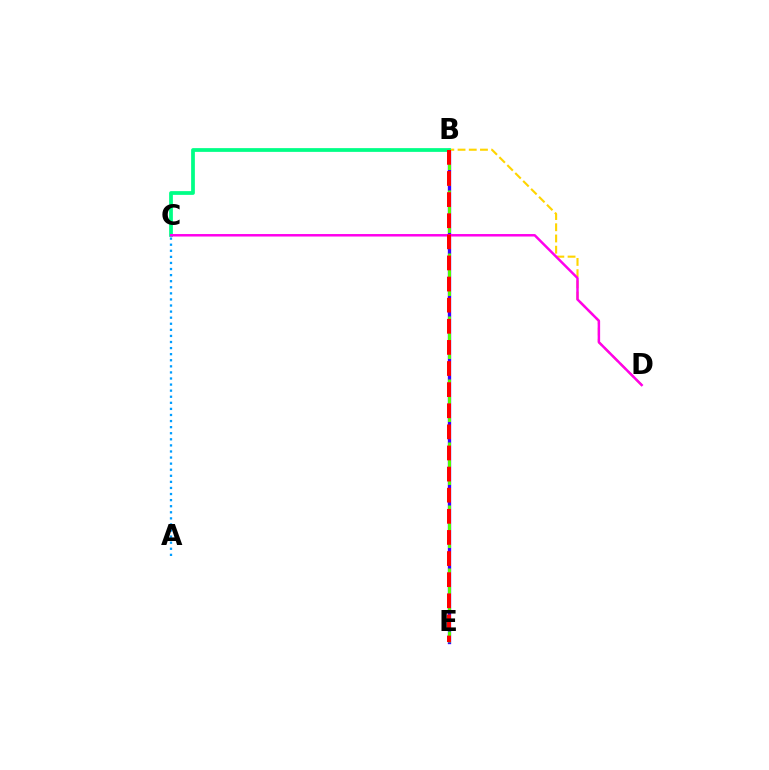{('B', 'E'): [{'color': '#3700ff', 'line_style': 'solid', 'thickness': 2.38}, {'color': '#4fff00', 'line_style': 'dashed', 'thickness': 2.14}, {'color': '#ff0000', 'line_style': 'dashed', 'thickness': 2.87}], ('A', 'C'): [{'color': '#009eff', 'line_style': 'dotted', 'thickness': 1.65}], ('B', 'D'): [{'color': '#ffd500', 'line_style': 'dashed', 'thickness': 1.52}], ('B', 'C'): [{'color': '#00ff86', 'line_style': 'solid', 'thickness': 2.7}], ('C', 'D'): [{'color': '#ff00ed', 'line_style': 'solid', 'thickness': 1.79}]}